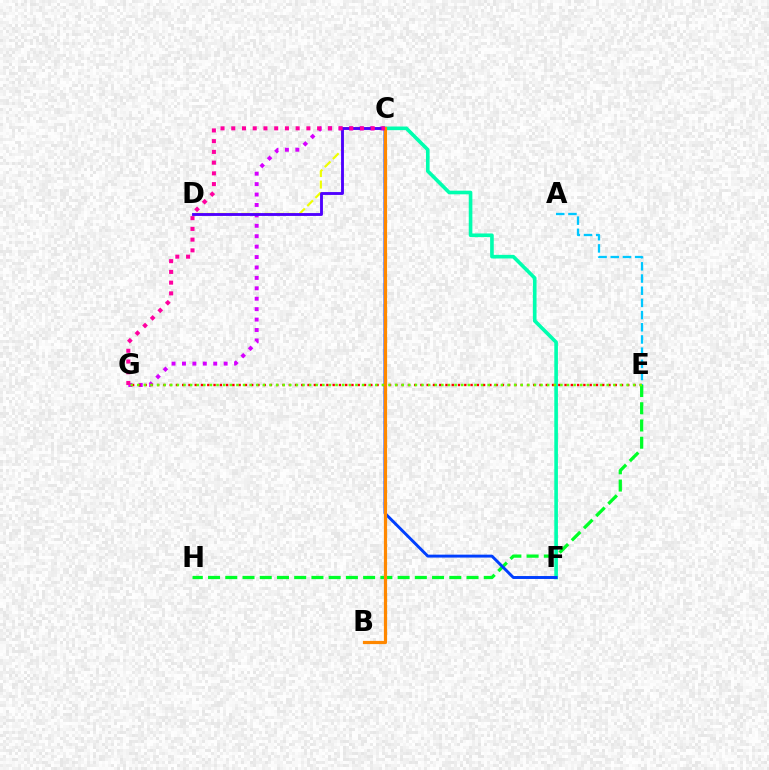{('C', 'G'): [{'color': '#d600ff', 'line_style': 'dotted', 'thickness': 2.83}, {'color': '#ff00a0', 'line_style': 'dotted', 'thickness': 2.92}], ('C', 'D'): [{'color': '#eeff00', 'line_style': 'dashed', 'thickness': 1.57}, {'color': '#4f00ff', 'line_style': 'solid', 'thickness': 2.07}], ('C', 'F'): [{'color': '#00ffaf', 'line_style': 'solid', 'thickness': 2.61}, {'color': '#003fff', 'line_style': 'solid', 'thickness': 2.11}], ('A', 'E'): [{'color': '#00c7ff', 'line_style': 'dashed', 'thickness': 1.66}], ('E', 'G'): [{'color': '#ff0000', 'line_style': 'dotted', 'thickness': 1.7}, {'color': '#66ff00', 'line_style': 'dotted', 'thickness': 1.8}], ('E', 'H'): [{'color': '#00ff27', 'line_style': 'dashed', 'thickness': 2.34}], ('B', 'C'): [{'color': '#ff8800', 'line_style': 'solid', 'thickness': 2.3}]}